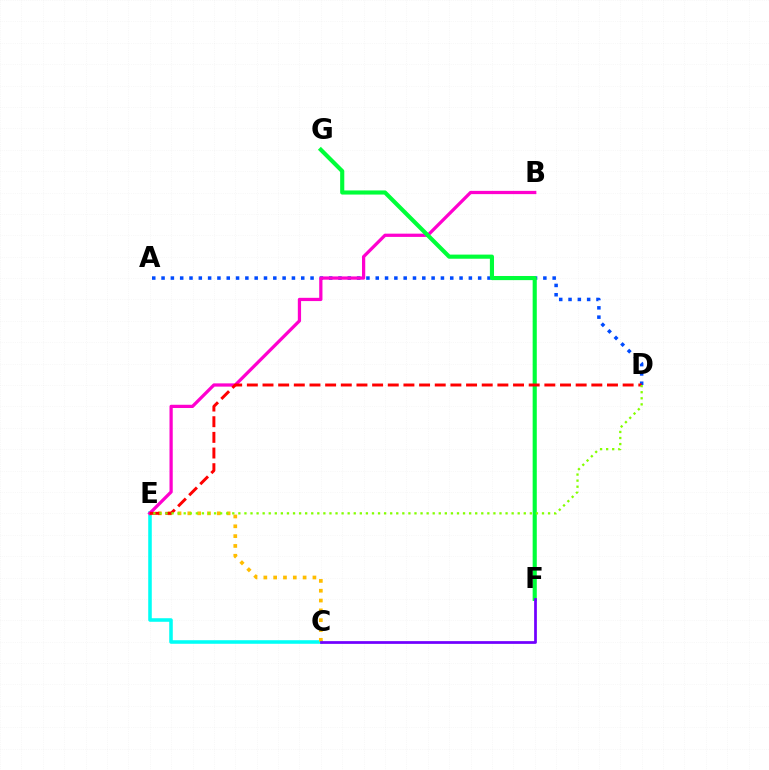{('C', 'E'): [{'color': '#00fff6', 'line_style': 'solid', 'thickness': 2.56}, {'color': '#ffbd00', 'line_style': 'dotted', 'thickness': 2.67}], ('A', 'D'): [{'color': '#004bff', 'line_style': 'dotted', 'thickness': 2.53}], ('B', 'E'): [{'color': '#ff00cf', 'line_style': 'solid', 'thickness': 2.34}], ('F', 'G'): [{'color': '#00ff39', 'line_style': 'solid', 'thickness': 2.97}], ('D', 'E'): [{'color': '#ff0000', 'line_style': 'dashed', 'thickness': 2.13}, {'color': '#84ff00', 'line_style': 'dotted', 'thickness': 1.65}], ('C', 'F'): [{'color': '#7200ff', 'line_style': 'solid', 'thickness': 1.97}]}